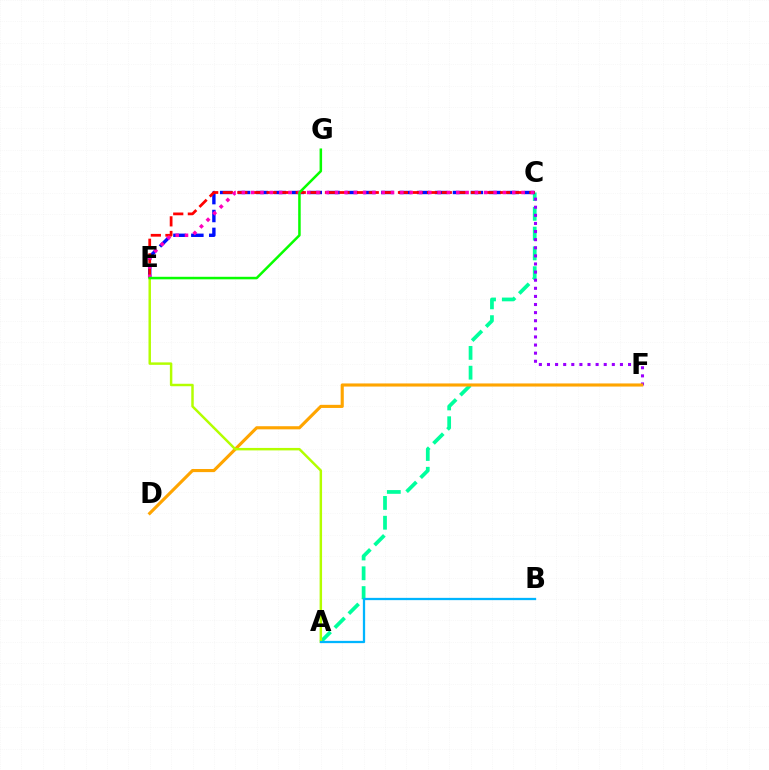{('A', 'C'): [{'color': '#00ff9d', 'line_style': 'dashed', 'thickness': 2.69}], ('C', 'F'): [{'color': '#9b00ff', 'line_style': 'dotted', 'thickness': 2.2}], ('D', 'F'): [{'color': '#ffa500', 'line_style': 'solid', 'thickness': 2.25}], ('C', 'E'): [{'color': '#0010ff', 'line_style': 'dashed', 'thickness': 2.43}, {'color': '#ff0000', 'line_style': 'dashed', 'thickness': 1.98}, {'color': '#ff00bd', 'line_style': 'dotted', 'thickness': 2.53}], ('A', 'E'): [{'color': '#b3ff00', 'line_style': 'solid', 'thickness': 1.77}], ('A', 'B'): [{'color': '#00b5ff', 'line_style': 'solid', 'thickness': 1.64}], ('E', 'G'): [{'color': '#08ff00', 'line_style': 'solid', 'thickness': 1.81}]}